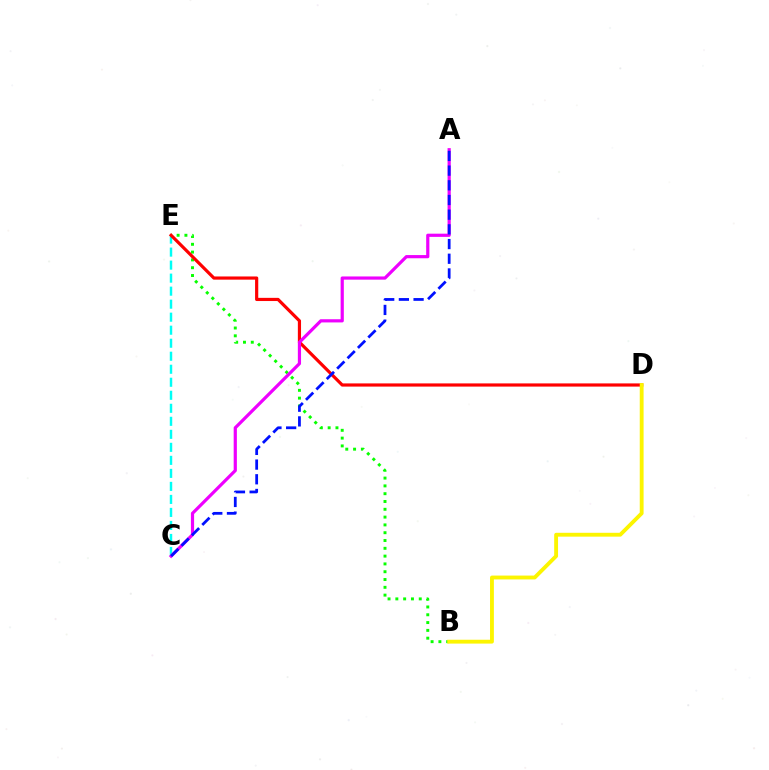{('C', 'E'): [{'color': '#00fff6', 'line_style': 'dashed', 'thickness': 1.77}], ('B', 'E'): [{'color': '#08ff00', 'line_style': 'dotted', 'thickness': 2.12}], ('D', 'E'): [{'color': '#ff0000', 'line_style': 'solid', 'thickness': 2.29}], ('A', 'C'): [{'color': '#ee00ff', 'line_style': 'solid', 'thickness': 2.3}, {'color': '#0010ff', 'line_style': 'dashed', 'thickness': 2.0}], ('B', 'D'): [{'color': '#fcf500', 'line_style': 'solid', 'thickness': 2.77}]}